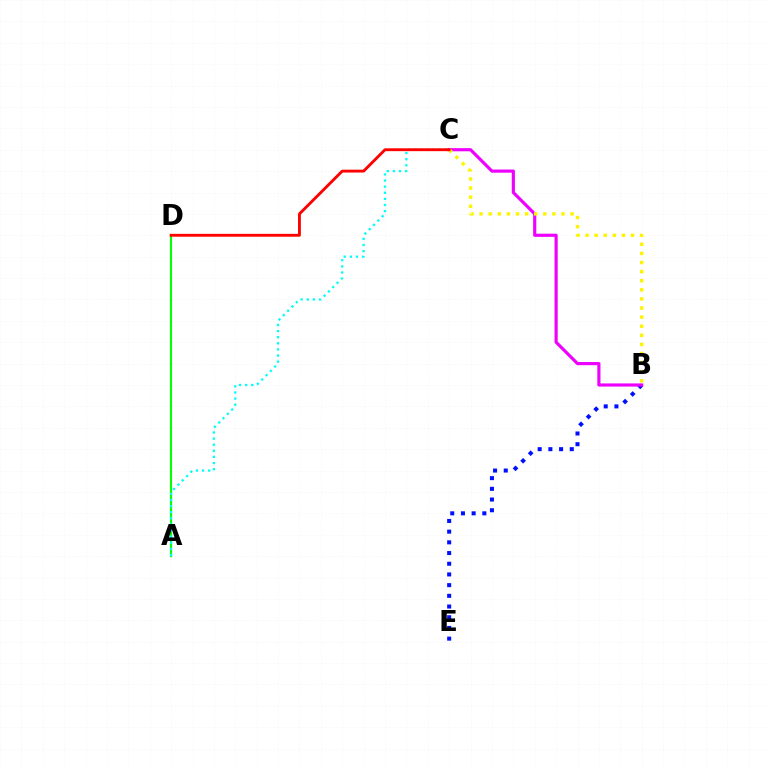{('B', 'E'): [{'color': '#0010ff', 'line_style': 'dotted', 'thickness': 2.91}], ('A', 'D'): [{'color': '#08ff00', 'line_style': 'solid', 'thickness': 1.53}], ('A', 'C'): [{'color': '#00fff6', 'line_style': 'dotted', 'thickness': 1.66}], ('B', 'C'): [{'color': '#ee00ff', 'line_style': 'solid', 'thickness': 2.27}, {'color': '#fcf500', 'line_style': 'dotted', 'thickness': 2.47}], ('C', 'D'): [{'color': '#ff0000', 'line_style': 'solid', 'thickness': 2.06}]}